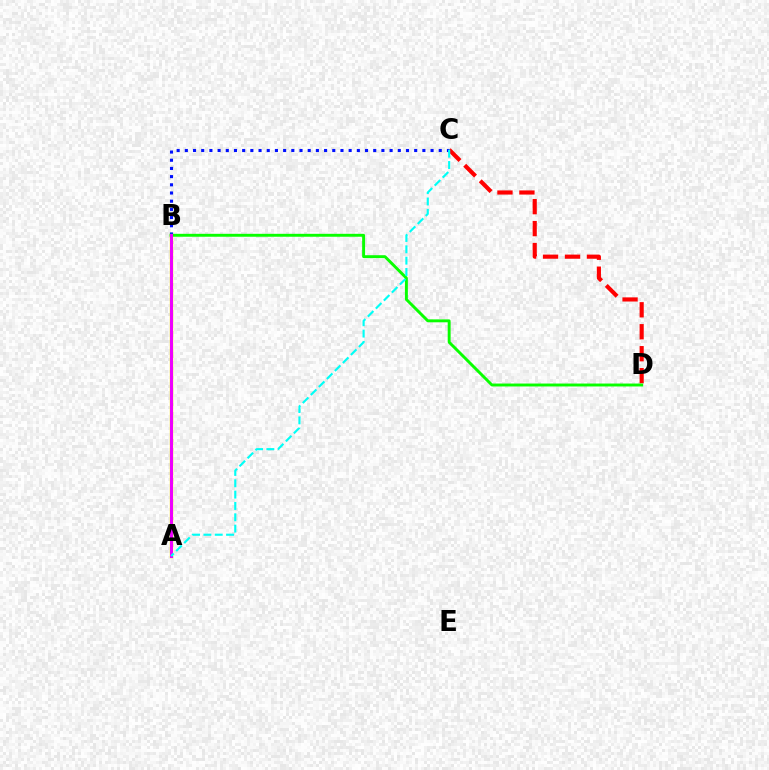{('C', 'D'): [{'color': '#ff0000', 'line_style': 'dashed', 'thickness': 2.98}], ('A', 'B'): [{'color': '#fcf500', 'line_style': 'solid', 'thickness': 2.44}, {'color': '#ee00ff', 'line_style': 'solid', 'thickness': 2.18}], ('B', 'C'): [{'color': '#0010ff', 'line_style': 'dotted', 'thickness': 2.23}], ('B', 'D'): [{'color': '#08ff00', 'line_style': 'solid', 'thickness': 2.1}], ('A', 'C'): [{'color': '#00fff6', 'line_style': 'dashed', 'thickness': 1.54}]}